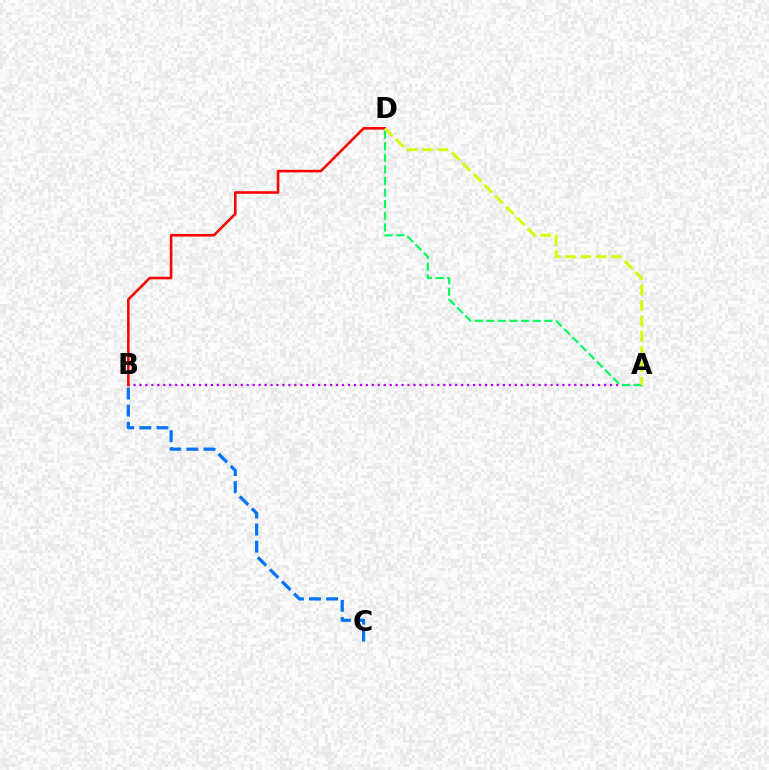{('A', 'B'): [{'color': '#b900ff', 'line_style': 'dotted', 'thickness': 1.62}], ('B', 'C'): [{'color': '#0074ff', 'line_style': 'dashed', 'thickness': 2.32}], ('B', 'D'): [{'color': '#ff0000', 'line_style': 'solid', 'thickness': 1.85}], ('A', 'D'): [{'color': '#00ff5c', 'line_style': 'dashed', 'thickness': 1.57}, {'color': '#d1ff00', 'line_style': 'dashed', 'thickness': 2.09}]}